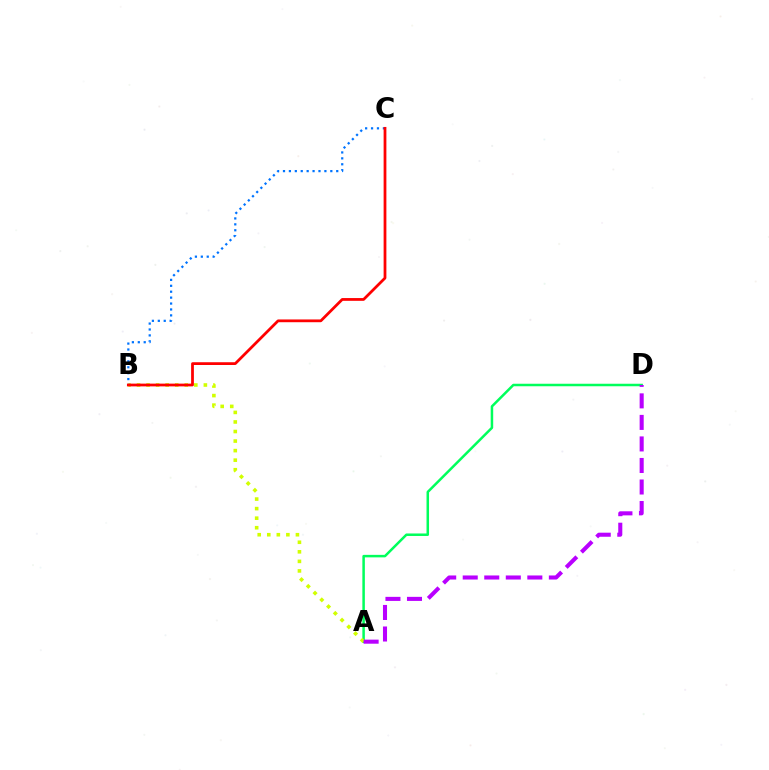{('A', 'D'): [{'color': '#00ff5c', 'line_style': 'solid', 'thickness': 1.8}, {'color': '#b900ff', 'line_style': 'dashed', 'thickness': 2.93}], ('A', 'B'): [{'color': '#d1ff00', 'line_style': 'dotted', 'thickness': 2.6}], ('B', 'C'): [{'color': '#0074ff', 'line_style': 'dotted', 'thickness': 1.61}, {'color': '#ff0000', 'line_style': 'solid', 'thickness': 1.99}]}